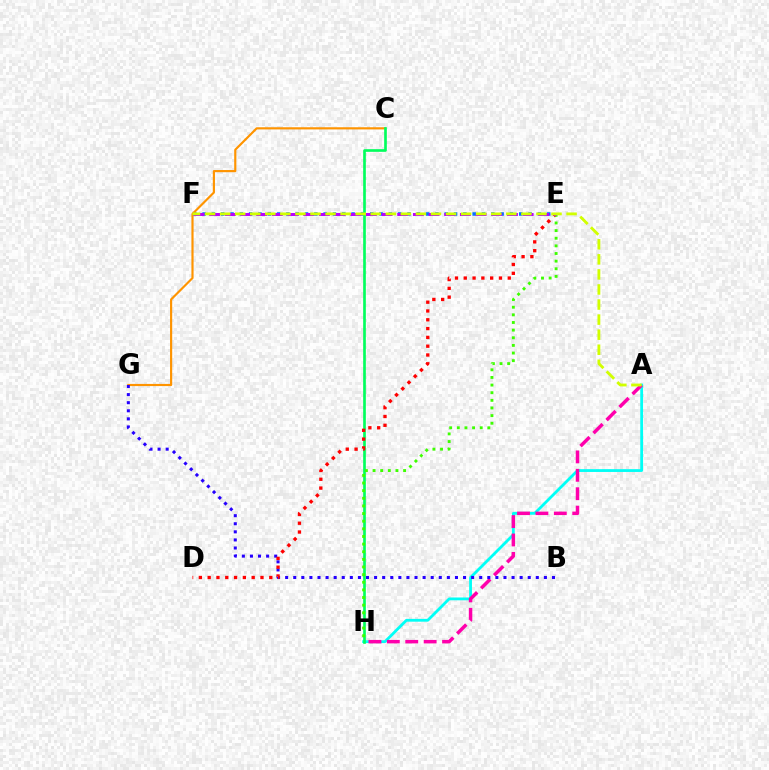{('A', 'H'): [{'color': '#00fff6', 'line_style': 'solid', 'thickness': 2.02}, {'color': '#ff00ac', 'line_style': 'dashed', 'thickness': 2.5}], ('E', 'F'): [{'color': '#0074ff', 'line_style': 'dotted', 'thickness': 2.53}, {'color': '#b900ff', 'line_style': 'dashed', 'thickness': 2.13}], ('C', 'G'): [{'color': '#ff9400', 'line_style': 'solid', 'thickness': 1.56}], ('C', 'H'): [{'color': '#00ff5c', 'line_style': 'solid', 'thickness': 1.92}], ('B', 'G'): [{'color': '#2500ff', 'line_style': 'dotted', 'thickness': 2.2}], ('D', 'E'): [{'color': '#ff0000', 'line_style': 'dotted', 'thickness': 2.39}], ('E', 'H'): [{'color': '#3dff00', 'line_style': 'dotted', 'thickness': 2.07}], ('A', 'F'): [{'color': '#d1ff00', 'line_style': 'dashed', 'thickness': 2.05}]}